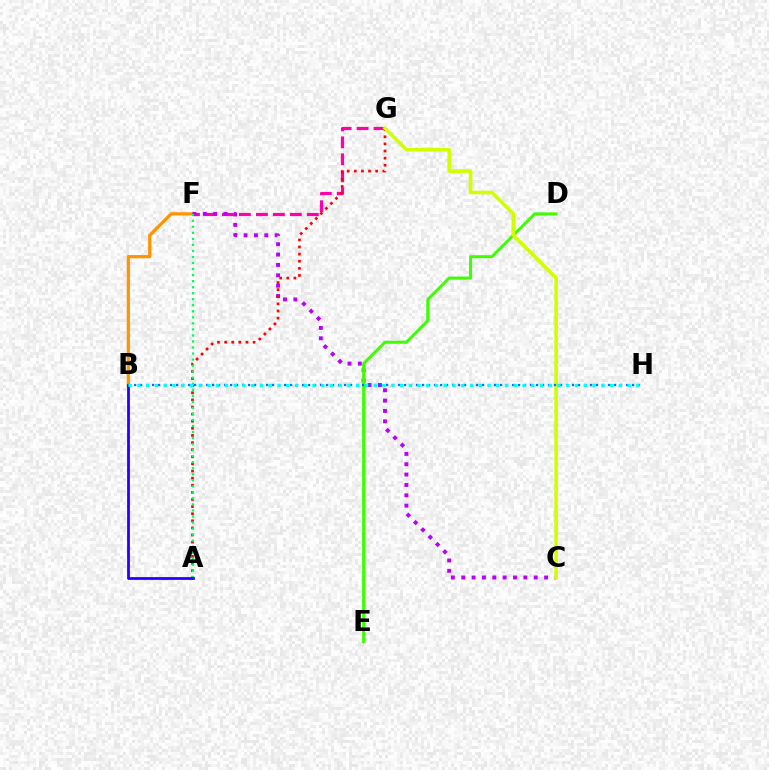{('B', 'F'): [{'color': '#ff9400', 'line_style': 'solid', 'thickness': 2.31}], ('F', 'G'): [{'color': '#ff00ac', 'line_style': 'dashed', 'thickness': 2.31}], ('C', 'F'): [{'color': '#b900ff', 'line_style': 'dotted', 'thickness': 2.81}], ('D', 'E'): [{'color': '#3dff00', 'line_style': 'solid', 'thickness': 2.15}], ('A', 'G'): [{'color': '#ff0000', 'line_style': 'dotted', 'thickness': 1.93}], ('A', 'F'): [{'color': '#00ff5c', 'line_style': 'dotted', 'thickness': 1.64}], ('A', 'B'): [{'color': '#2500ff', 'line_style': 'solid', 'thickness': 2.0}], ('C', 'G'): [{'color': '#d1ff00', 'line_style': 'solid', 'thickness': 2.59}], ('B', 'H'): [{'color': '#0074ff', 'line_style': 'dotted', 'thickness': 1.63}, {'color': '#00fff6', 'line_style': 'dotted', 'thickness': 2.38}]}